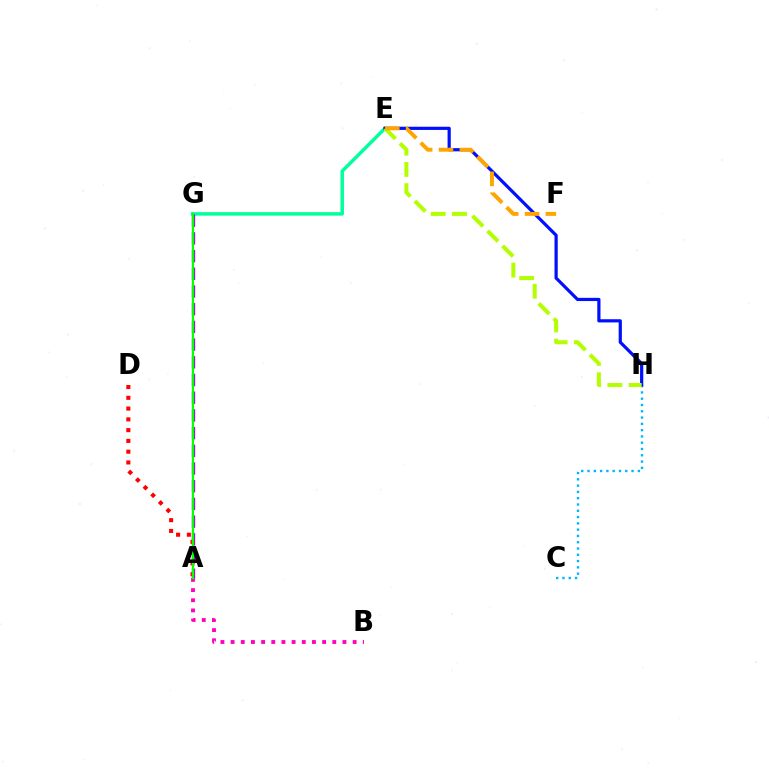{('E', 'G'): [{'color': '#00ff9d', 'line_style': 'solid', 'thickness': 2.52}], ('C', 'H'): [{'color': '#00b5ff', 'line_style': 'dotted', 'thickness': 1.71}], ('A', 'B'): [{'color': '#ff00bd', 'line_style': 'dotted', 'thickness': 2.76}], ('A', 'G'): [{'color': '#9b00ff', 'line_style': 'dashed', 'thickness': 2.4}, {'color': '#08ff00', 'line_style': 'solid', 'thickness': 1.66}], ('E', 'H'): [{'color': '#0010ff', 'line_style': 'solid', 'thickness': 2.3}, {'color': '#b3ff00', 'line_style': 'dashed', 'thickness': 2.89}], ('A', 'D'): [{'color': '#ff0000', 'line_style': 'dotted', 'thickness': 2.93}], ('E', 'F'): [{'color': '#ffa500', 'line_style': 'dashed', 'thickness': 2.83}]}